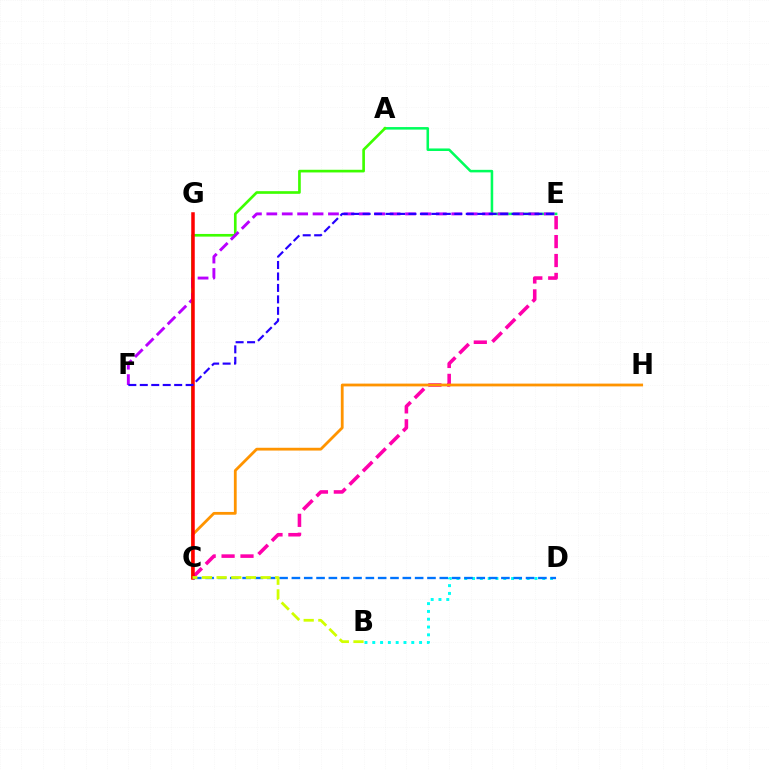{('C', 'E'): [{'color': '#ff00ac', 'line_style': 'dashed', 'thickness': 2.57}], ('A', 'E'): [{'color': '#00ff5c', 'line_style': 'solid', 'thickness': 1.83}], ('A', 'C'): [{'color': '#3dff00', 'line_style': 'solid', 'thickness': 1.92}], ('E', 'F'): [{'color': '#b900ff', 'line_style': 'dashed', 'thickness': 2.09}, {'color': '#2500ff', 'line_style': 'dashed', 'thickness': 1.56}], ('C', 'H'): [{'color': '#ff9400', 'line_style': 'solid', 'thickness': 2.01}], ('C', 'G'): [{'color': '#ff0000', 'line_style': 'solid', 'thickness': 2.52}], ('B', 'D'): [{'color': '#00fff6', 'line_style': 'dotted', 'thickness': 2.12}], ('C', 'D'): [{'color': '#0074ff', 'line_style': 'dashed', 'thickness': 1.67}], ('B', 'C'): [{'color': '#d1ff00', 'line_style': 'dashed', 'thickness': 1.99}]}